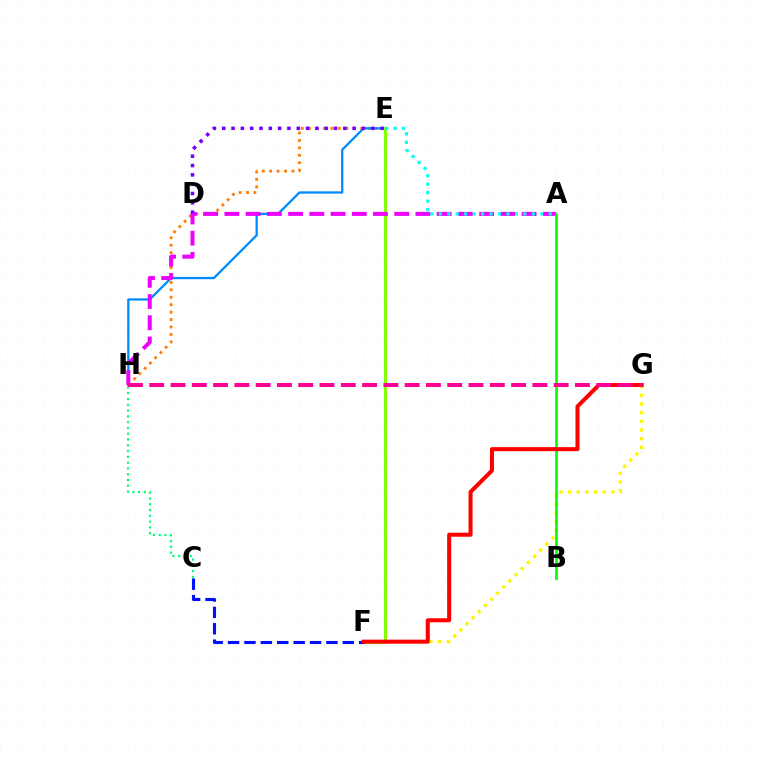{('E', 'H'): [{'color': '#ff7c00', 'line_style': 'dotted', 'thickness': 2.02}, {'color': '#008cff', 'line_style': 'solid', 'thickness': 1.65}], ('C', 'H'): [{'color': '#00ff74', 'line_style': 'dotted', 'thickness': 1.57}], ('F', 'G'): [{'color': '#fcf500', 'line_style': 'dotted', 'thickness': 2.36}, {'color': '#ff0000', 'line_style': 'solid', 'thickness': 2.91}], ('E', 'F'): [{'color': '#84ff00', 'line_style': 'solid', 'thickness': 2.19}], ('A', 'H'): [{'color': '#ee00ff', 'line_style': 'dashed', 'thickness': 2.88}], ('A', 'E'): [{'color': '#00fff6', 'line_style': 'dotted', 'thickness': 2.3}], ('C', 'F'): [{'color': '#0010ff', 'line_style': 'dashed', 'thickness': 2.23}], ('D', 'E'): [{'color': '#7200ff', 'line_style': 'dotted', 'thickness': 2.53}], ('A', 'B'): [{'color': '#08ff00', 'line_style': 'solid', 'thickness': 1.94}], ('G', 'H'): [{'color': '#ff0094', 'line_style': 'dashed', 'thickness': 2.89}]}